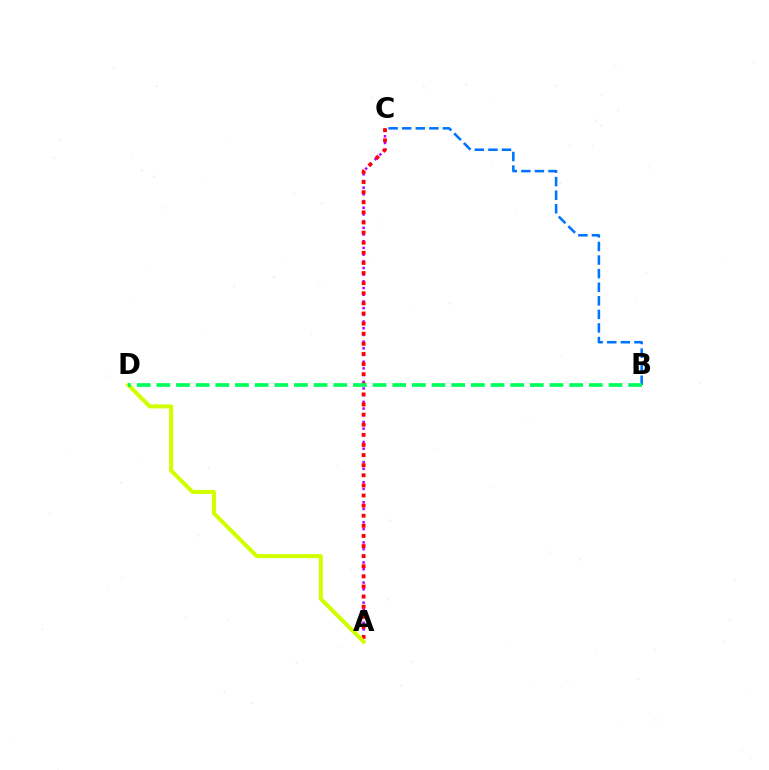{('A', 'C'): [{'color': '#b900ff', 'line_style': 'dotted', 'thickness': 1.82}, {'color': '#ff0000', 'line_style': 'dotted', 'thickness': 2.75}], ('B', 'C'): [{'color': '#0074ff', 'line_style': 'dashed', 'thickness': 1.85}], ('A', 'D'): [{'color': '#d1ff00', 'line_style': 'solid', 'thickness': 2.92}], ('B', 'D'): [{'color': '#00ff5c', 'line_style': 'dashed', 'thickness': 2.67}]}